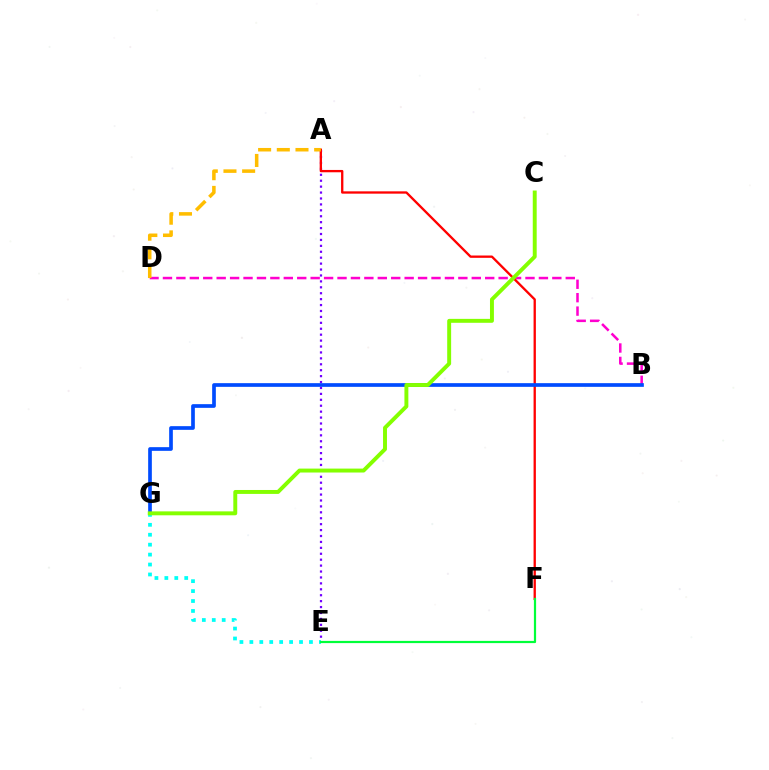{('A', 'E'): [{'color': '#7200ff', 'line_style': 'dotted', 'thickness': 1.61}], ('E', 'G'): [{'color': '#00fff6', 'line_style': 'dotted', 'thickness': 2.7}], ('B', 'D'): [{'color': '#ff00cf', 'line_style': 'dashed', 'thickness': 1.82}], ('A', 'F'): [{'color': '#ff0000', 'line_style': 'solid', 'thickness': 1.67}], ('A', 'D'): [{'color': '#ffbd00', 'line_style': 'dashed', 'thickness': 2.54}], ('E', 'F'): [{'color': '#00ff39', 'line_style': 'solid', 'thickness': 1.59}], ('B', 'G'): [{'color': '#004bff', 'line_style': 'solid', 'thickness': 2.66}], ('C', 'G'): [{'color': '#84ff00', 'line_style': 'solid', 'thickness': 2.83}]}